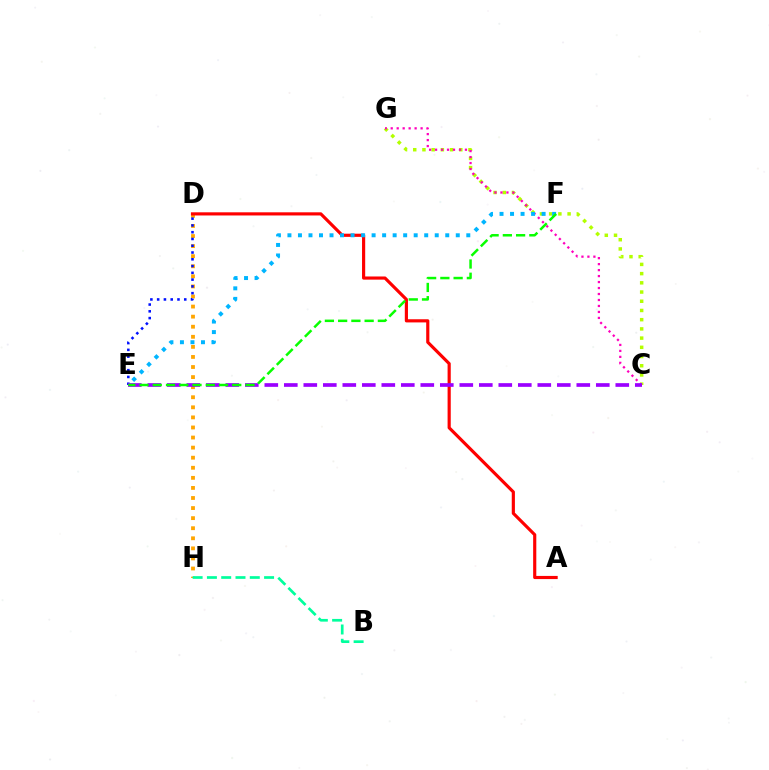{('C', 'G'): [{'color': '#b3ff00', 'line_style': 'dotted', 'thickness': 2.5}, {'color': '#ff00bd', 'line_style': 'dotted', 'thickness': 1.62}], ('D', 'H'): [{'color': '#ffa500', 'line_style': 'dotted', 'thickness': 2.74}], ('A', 'D'): [{'color': '#ff0000', 'line_style': 'solid', 'thickness': 2.27}], ('D', 'E'): [{'color': '#0010ff', 'line_style': 'dotted', 'thickness': 1.84}], ('E', 'F'): [{'color': '#00b5ff', 'line_style': 'dotted', 'thickness': 2.86}, {'color': '#08ff00', 'line_style': 'dashed', 'thickness': 1.8}], ('C', 'E'): [{'color': '#9b00ff', 'line_style': 'dashed', 'thickness': 2.65}], ('B', 'H'): [{'color': '#00ff9d', 'line_style': 'dashed', 'thickness': 1.94}]}